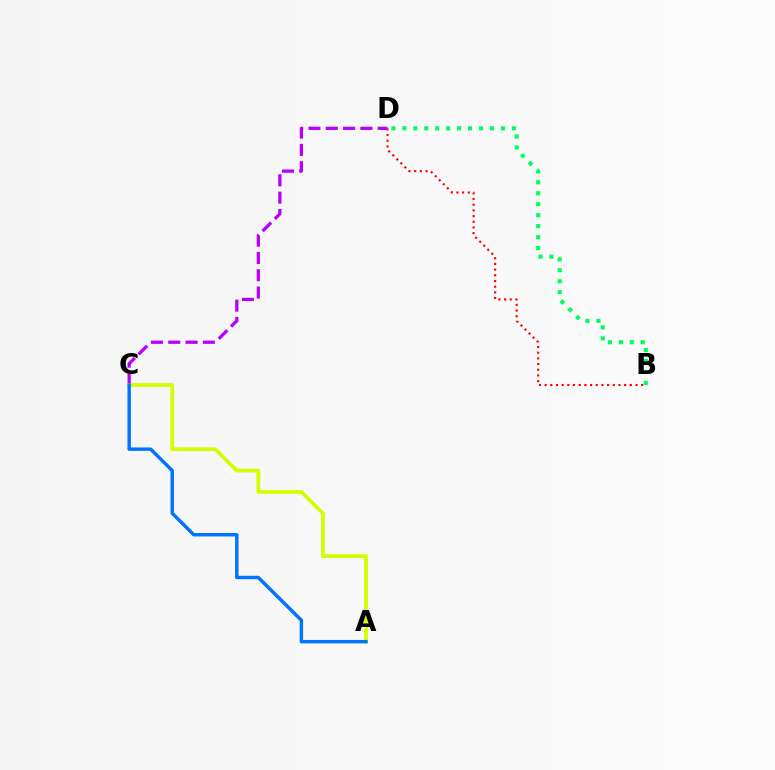{('B', 'D'): [{'color': '#ff0000', 'line_style': 'dotted', 'thickness': 1.54}, {'color': '#00ff5c', 'line_style': 'dotted', 'thickness': 2.98}], ('C', 'D'): [{'color': '#b900ff', 'line_style': 'dashed', 'thickness': 2.35}], ('A', 'C'): [{'color': '#d1ff00', 'line_style': 'solid', 'thickness': 2.68}, {'color': '#0074ff', 'line_style': 'solid', 'thickness': 2.47}]}